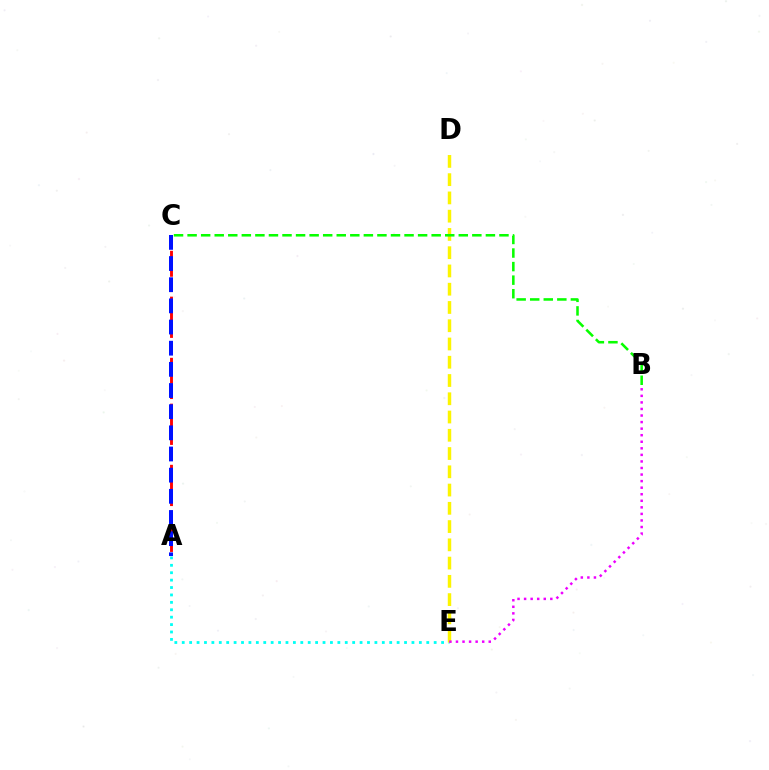{('A', 'C'): [{'color': '#ff0000', 'line_style': 'dashed', 'thickness': 2.08}, {'color': '#0010ff', 'line_style': 'dashed', 'thickness': 2.87}], ('A', 'E'): [{'color': '#00fff6', 'line_style': 'dotted', 'thickness': 2.01}], ('D', 'E'): [{'color': '#fcf500', 'line_style': 'dashed', 'thickness': 2.48}], ('B', 'E'): [{'color': '#ee00ff', 'line_style': 'dotted', 'thickness': 1.78}], ('B', 'C'): [{'color': '#08ff00', 'line_style': 'dashed', 'thickness': 1.84}]}